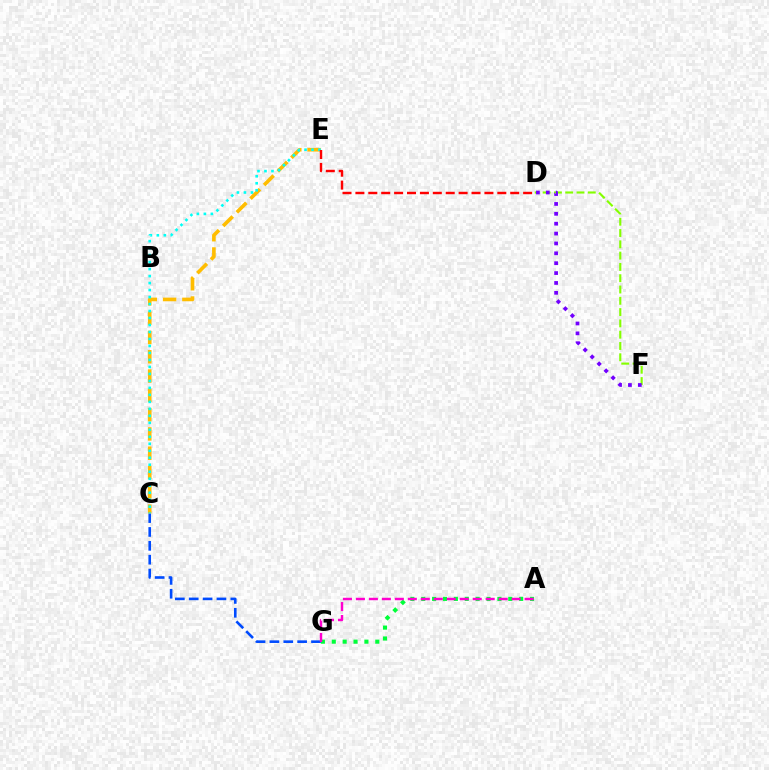{('D', 'F'): [{'color': '#84ff00', 'line_style': 'dashed', 'thickness': 1.53}, {'color': '#7200ff', 'line_style': 'dotted', 'thickness': 2.68}], ('A', 'G'): [{'color': '#00ff39', 'line_style': 'dotted', 'thickness': 2.96}, {'color': '#ff00cf', 'line_style': 'dashed', 'thickness': 1.76}], ('C', 'G'): [{'color': '#004bff', 'line_style': 'dashed', 'thickness': 1.88}], ('C', 'E'): [{'color': '#ffbd00', 'line_style': 'dashed', 'thickness': 2.62}, {'color': '#00fff6', 'line_style': 'dotted', 'thickness': 1.9}], ('D', 'E'): [{'color': '#ff0000', 'line_style': 'dashed', 'thickness': 1.75}]}